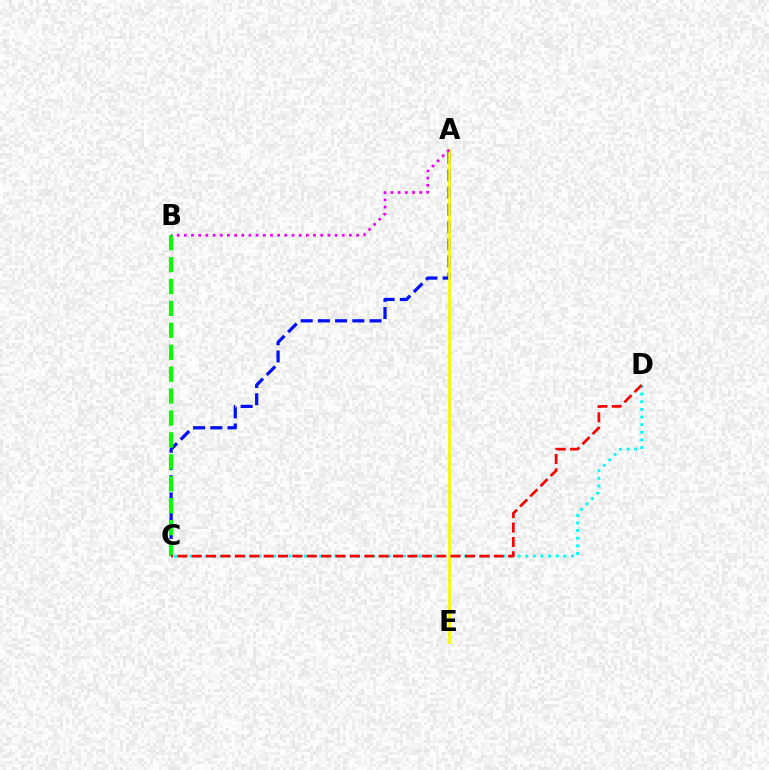{('C', 'D'): [{'color': '#00fff6', 'line_style': 'dotted', 'thickness': 2.07}, {'color': '#ff0000', 'line_style': 'dashed', 'thickness': 1.95}], ('A', 'C'): [{'color': '#0010ff', 'line_style': 'dashed', 'thickness': 2.34}], ('B', 'C'): [{'color': '#08ff00', 'line_style': 'dashed', 'thickness': 2.98}], ('A', 'E'): [{'color': '#fcf500', 'line_style': 'solid', 'thickness': 1.97}], ('A', 'B'): [{'color': '#ee00ff', 'line_style': 'dotted', 'thickness': 1.95}]}